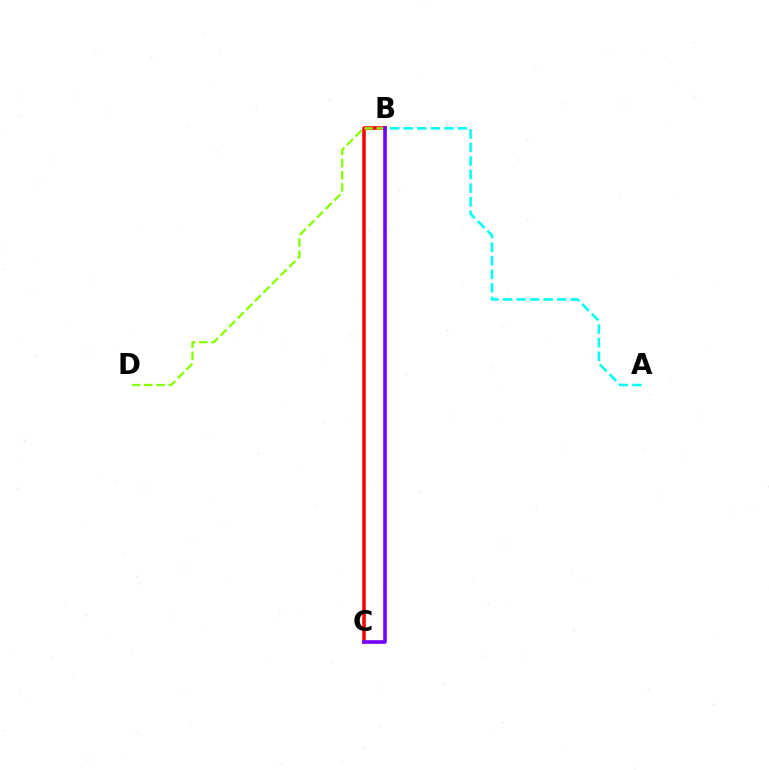{('A', 'B'): [{'color': '#00fff6', 'line_style': 'dashed', 'thickness': 1.84}], ('B', 'C'): [{'color': '#ff0000', 'line_style': 'solid', 'thickness': 2.54}, {'color': '#7200ff', 'line_style': 'solid', 'thickness': 2.59}], ('B', 'D'): [{'color': '#84ff00', 'line_style': 'dashed', 'thickness': 1.65}]}